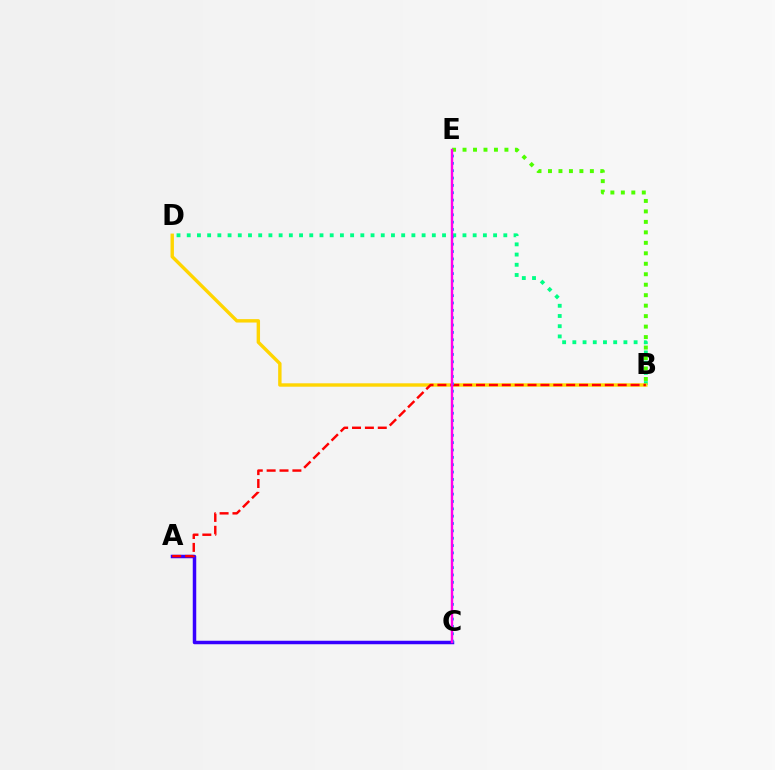{('A', 'C'): [{'color': '#3700ff', 'line_style': 'solid', 'thickness': 2.51}], ('B', 'D'): [{'color': '#00ff86', 'line_style': 'dotted', 'thickness': 2.77}, {'color': '#ffd500', 'line_style': 'solid', 'thickness': 2.45}], ('B', 'E'): [{'color': '#4fff00', 'line_style': 'dotted', 'thickness': 2.85}], ('A', 'B'): [{'color': '#ff0000', 'line_style': 'dashed', 'thickness': 1.75}], ('C', 'E'): [{'color': '#009eff', 'line_style': 'dotted', 'thickness': 2.0}, {'color': '#ff00ed', 'line_style': 'solid', 'thickness': 1.74}]}